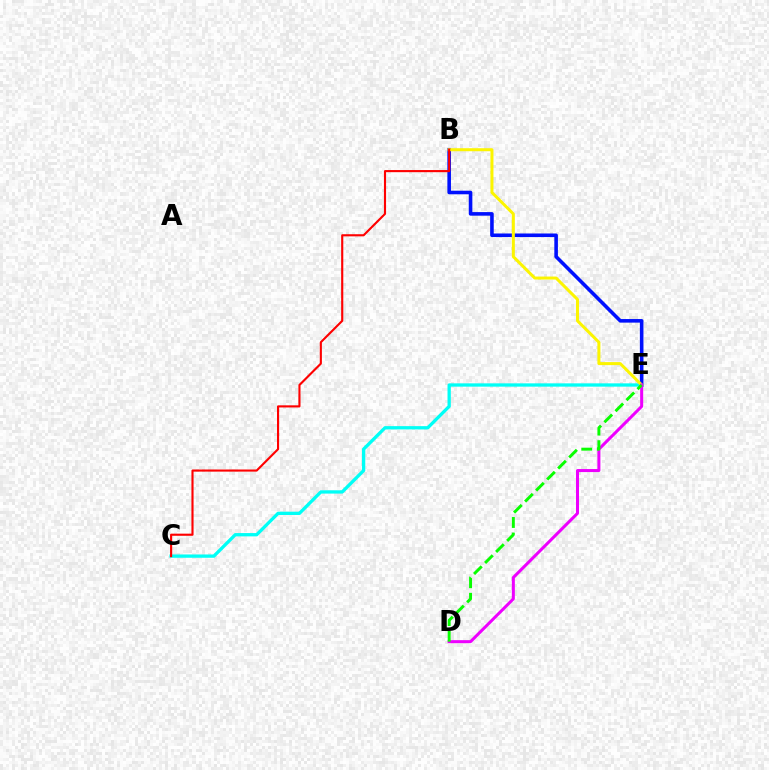{('C', 'E'): [{'color': '#00fff6', 'line_style': 'solid', 'thickness': 2.38}], ('B', 'E'): [{'color': '#0010ff', 'line_style': 'solid', 'thickness': 2.58}, {'color': '#fcf500', 'line_style': 'solid', 'thickness': 2.17}], ('D', 'E'): [{'color': '#ee00ff', 'line_style': 'solid', 'thickness': 2.18}, {'color': '#08ff00', 'line_style': 'dashed', 'thickness': 2.12}], ('B', 'C'): [{'color': '#ff0000', 'line_style': 'solid', 'thickness': 1.53}]}